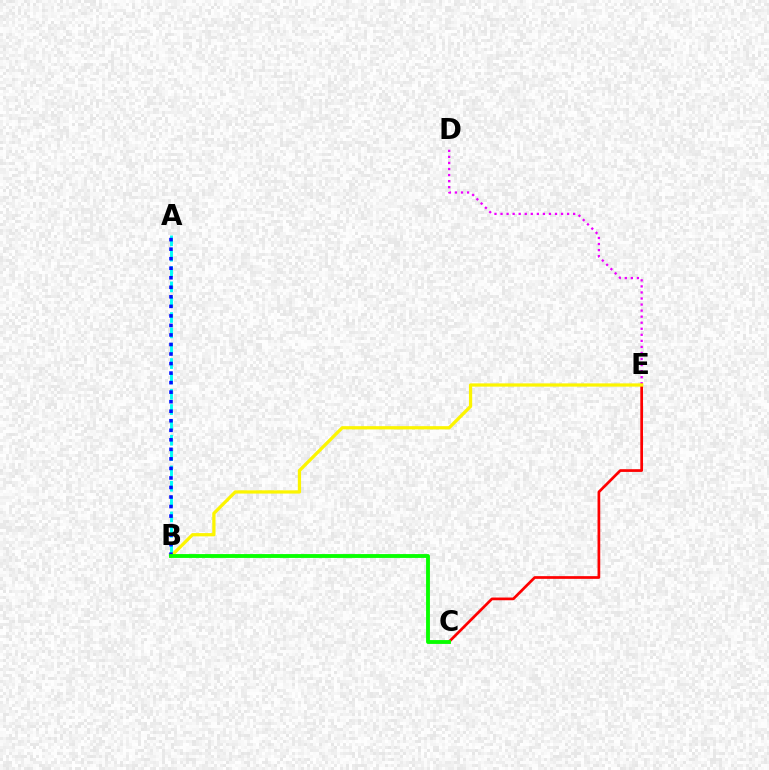{('A', 'B'): [{'color': '#00fff6', 'line_style': 'dashed', 'thickness': 2.08}, {'color': '#0010ff', 'line_style': 'dotted', 'thickness': 2.59}], ('D', 'E'): [{'color': '#ee00ff', 'line_style': 'dotted', 'thickness': 1.64}], ('C', 'E'): [{'color': '#ff0000', 'line_style': 'solid', 'thickness': 1.96}], ('B', 'E'): [{'color': '#fcf500', 'line_style': 'solid', 'thickness': 2.34}], ('B', 'C'): [{'color': '#08ff00', 'line_style': 'solid', 'thickness': 2.77}]}